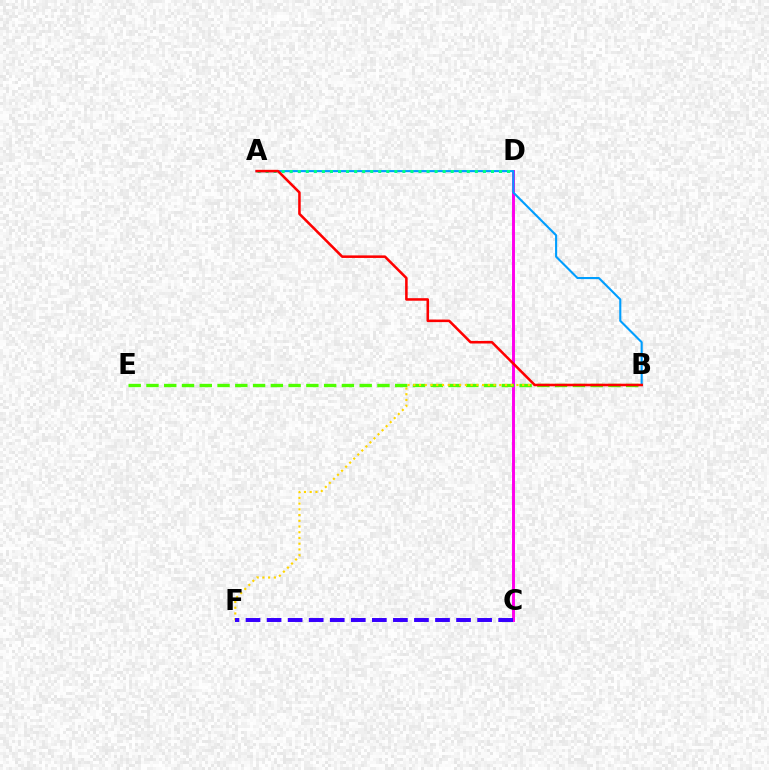{('C', 'D'): [{'color': '#ff00ed', 'line_style': 'solid', 'thickness': 2.13}], ('B', 'E'): [{'color': '#4fff00', 'line_style': 'dashed', 'thickness': 2.41}], ('A', 'B'): [{'color': '#009eff', 'line_style': 'solid', 'thickness': 1.52}, {'color': '#ff0000', 'line_style': 'solid', 'thickness': 1.84}], ('A', 'D'): [{'color': '#00ff86', 'line_style': 'dotted', 'thickness': 2.19}], ('B', 'F'): [{'color': '#ffd500', 'line_style': 'dotted', 'thickness': 1.56}], ('C', 'F'): [{'color': '#3700ff', 'line_style': 'dashed', 'thickness': 2.86}]}